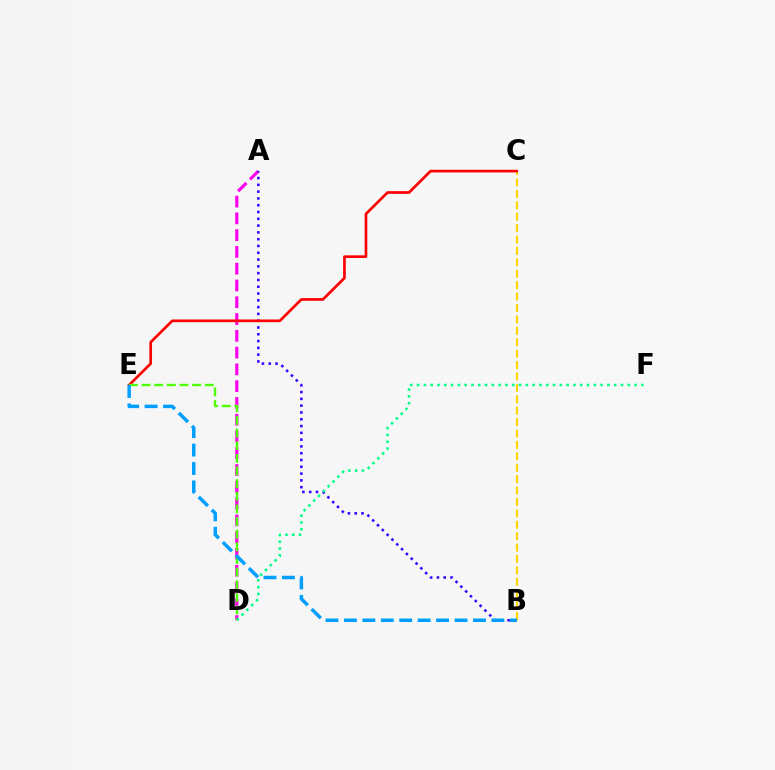{('B', 'C'): [{'color': '#ffd500', 'line_style': 'dashed', 'thickness': 1.55}], ('A', 'D'): [{'color': '#ff00ed', 'line_style': 'dashed', 'thickness': 2.28}], ('A', 'B'): [{'color': '#3700ff', 'line_style': 'dotted', 'thickness': 1.85}], ('C', 'E'): [{'color': '#ff0000', 'line_style': 'solid', 'thickness': 1.93}], ('D', 'E'): [{'color': '#4fff00', 'line_style': 'dashed', 'thickness': 1.72}], ('B', 'E'): [{'color': '#009eff', 'line_style': 'dashed', 'thickness': 2.5}], ('D', 'F'): [{'color': '#00ff86', 'line_style': 'dotted', 'thickness': 1.85}]}